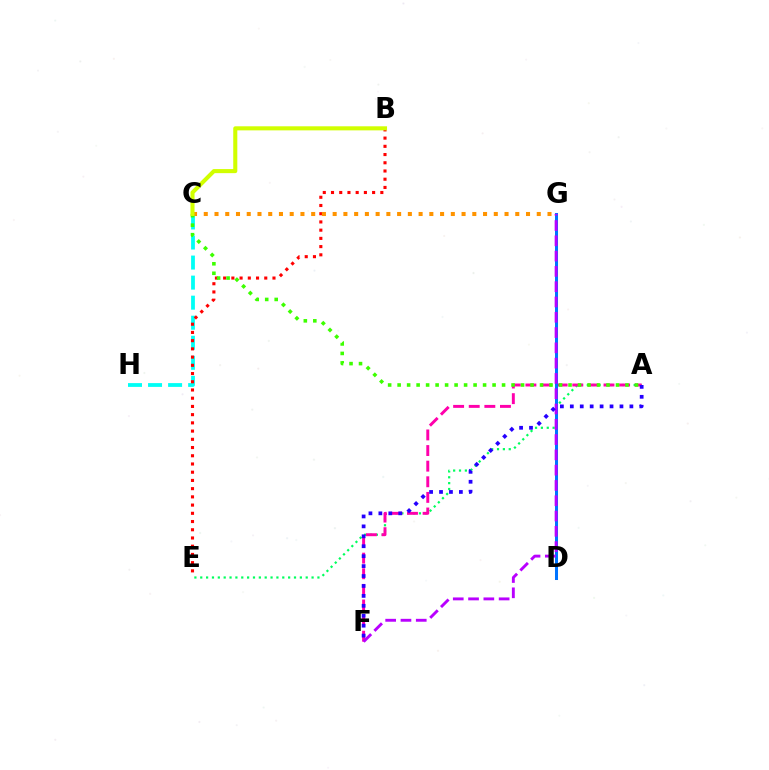{('A', 'E'): [{'color': '#00ff5c', 'line_style': 'dotted', 'thickness': 1.59}], ('C', 'H'): [{'color': '#00fff6', 'line_style': 'dashed', 'thickness': 2.72}], ('B', 'E'): [{'color': '#ff0000', 'line_style': 'dotted', 'thickness': 2.23}], ('C', 'G'): [{'color': '#ff9400', 'line_style': 'dotted', 'thickness': 2.92}], ('A', 'F'): [{'color': '#ff00ac', 'line_style': 'dashed', 'thickness': 2.12}, {'color': '#2500ff', 'line_style': 'dotted', 'thickness': 2.7}], ('A', 'C'): [{'color': '#3dff00', 'line_style': 'dotted', 'thickness': 2.58}], ('D', 'G'): [{'color': '#0074ff', 'line_style': 'solid', 'thickness': 2.18}], ('F', 'G'): [{'color': '#b900ff', 'line_style': 'dashed', 'thickness': 2.08}], ('B', 'C'): [{'color': '#d1ff00', 'line_style': 'solid', 'thickness': 2.93}]}